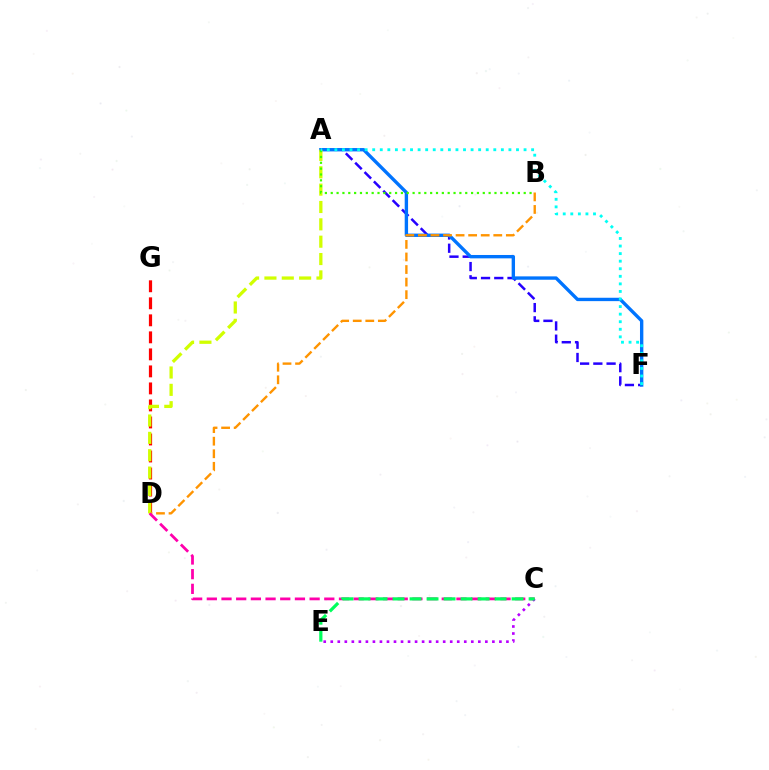{('A', 'F'): [{'color': '#2500ff', 'line_style': 'dashed', 'thickness': 1.8}, {'color': '#0074ff', 'line_style': 'solid', 'thickness': 2.43}, {'color': '#00fff6', 'line_style': 'dotted', 'thickness': 2.06}], ('D', 'G'): [{'color': '#ff0000', 'line_style': 'dashed', 'thickness': 2.31}], ('B', 'D'): [{'color': '#ff9400', 'line_style': 'dashed', 'thickness': 1.71}], ('A', 'D'): [{'color': '#d1ff00', 'line_style': 'dashed', 'thickness': 2.36}], ('A', 'B'): [{'color': '#3dff00', 'line_style': 'dotted', 'thickness': 1.59}], ('C', 'D'): [{'color': '#ff00ac', 'line_style': 'dashed', 'thickness': 1.99}], ('C', 'E'): [{'color': '#b900ff', 'line_style': 'dotted', 'thickness': 1.91}, {'color': '#00ff5c', 'line_style': 'dashed', 'thickness': 2.31}]}